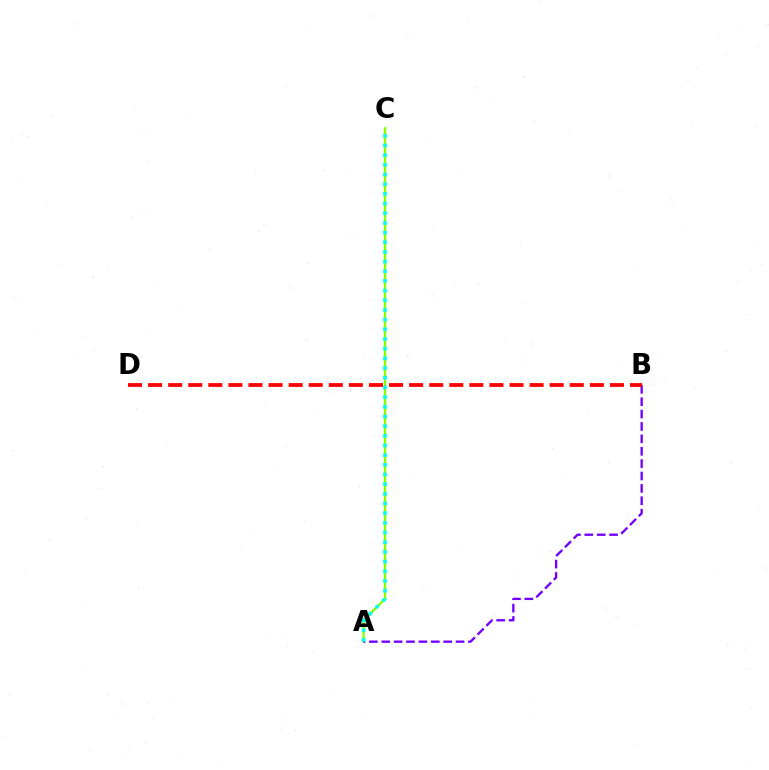{('A', 'C'): [{'color': '#84ff00', 'line_style': 'solid', 'thickness': 1.69}, {'color': '#00fff6', 'line_style': 'dotted', 'thickness': 2.63}], ('A', 'B'): [{'color': '#7200ff', 'line_style': 'dashed', 'thickness': 1.68}], ('B', 'D'): [{'color': '#ff0000', 'line_style': 'dashed', 'thickness': 2.73}]}